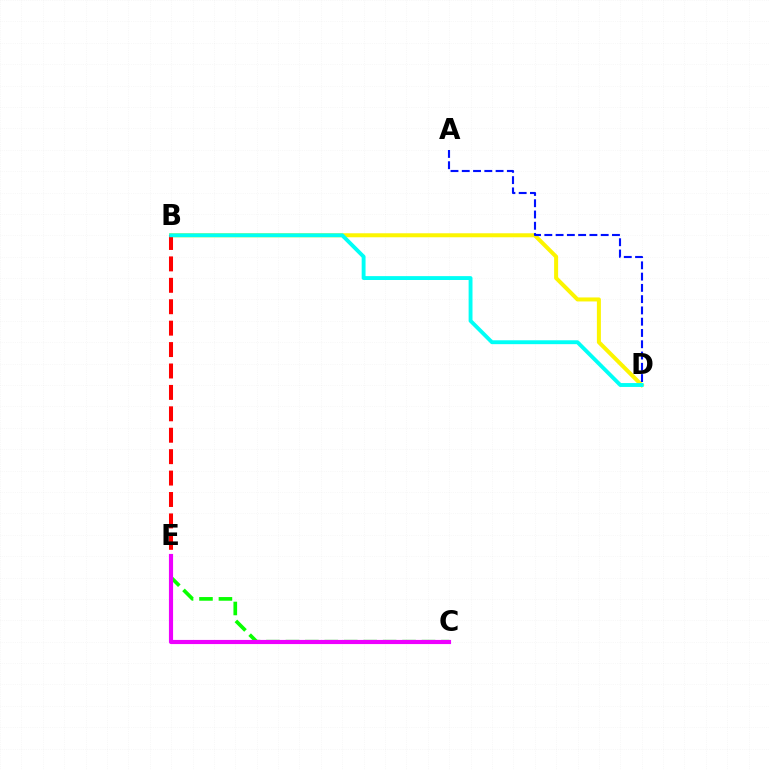{('C', 'E'): [{'color': '#08ff00', 'line_style': 'dashed', 'thickness': 2.64}, {'color': '#ee00ff', 'line_style': 'solid', 'thickness': 2.98}], ('B', 'D'): [{'color': '#fcf500', 'line_style': 'solid', 'thickness': 2.88}, {'color': '#00fff6', 'line_style': 'solid', 'thickness': 2.79}], ('B', 'E'): [{'color': '#ff0000', 'line_style': 'dashed', 'thickness': 2.91}], ('A', 'D'): [{'color': '#0010ff', 'line_style': 'dashed', 'thickness': 1.53}]}